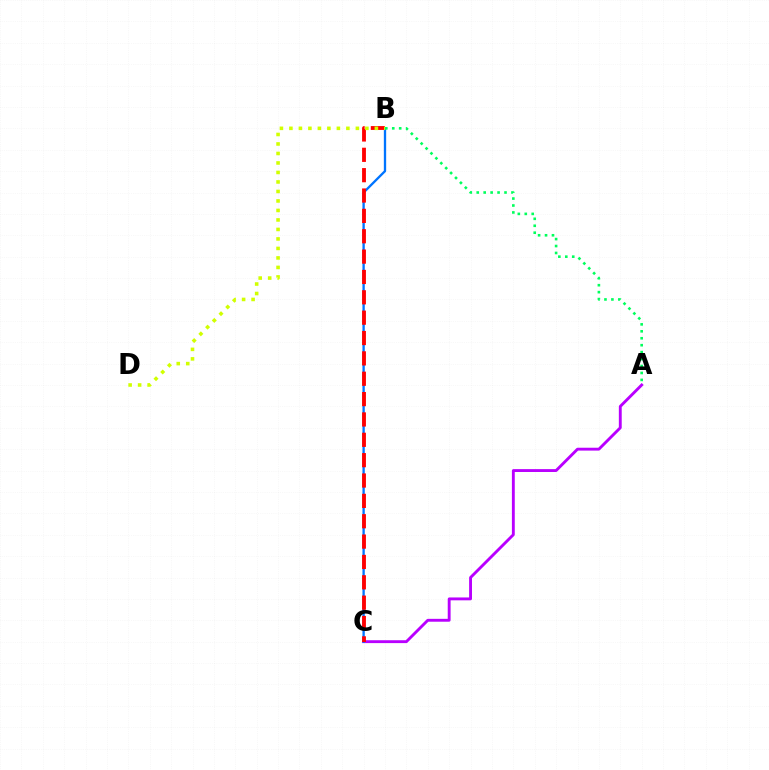{('A', 'C'): [{'color': '#b900ff', 'line_style': 'solid', 'thickness': 2.07}], ('B', 'C'): [{'color': '#0074ff', 'line_style': 'solid', 'thickness': 1.67}, {'color': '#ff0000', 'line_style': 'dashed', 'thickness': 2.77}], ('A', 'B'): [{'color': '#00ff5c', 'line_style': 'dotted', 'thickness': 1.89}], ('B', 'D'): [{'color': '#d1ff00', 'line_style': 'dotted', 'thickness': 2.58}]}